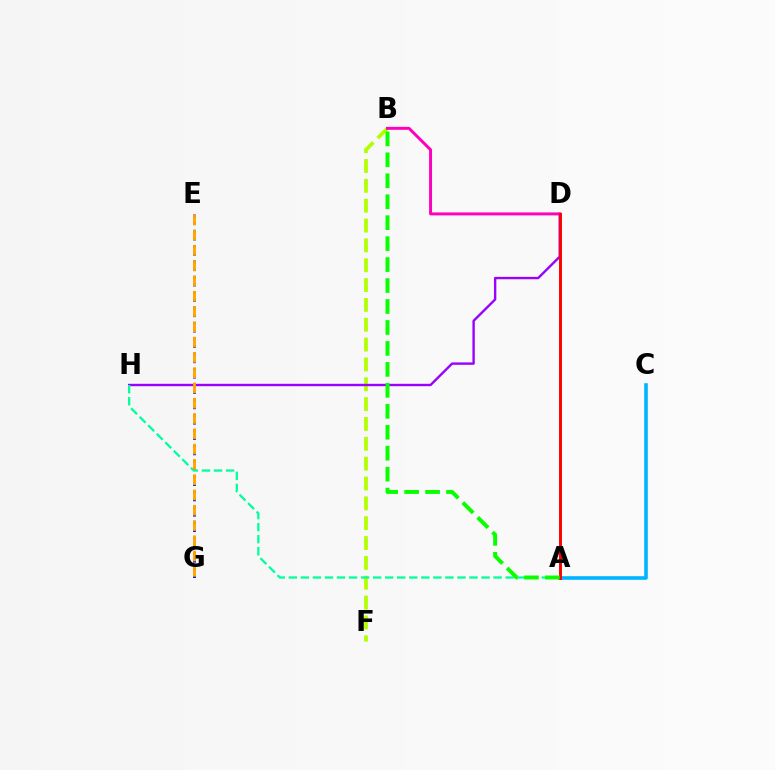{('B', 'F'): [{'color': '#b3ff00', 'line_style': 'dashed', 'thickness': 2.7}], ('A', 'C'): [{'color': '#00b5ff', 'line_style': 'solid', 'thickness': 2.6}], ('D', 'H'): [{'color': '#9b00ff', 'line_style': 'solid', 'thickness': 1.72}], ('B', 'D'): [{'color': '#ff00bd', 'line_style': 'solid', 'thickness': 2.13}], ('E', 'G'): [{'color': '#0010ff', 'line_style': 'dotted', 'thickness': 2.08}, {'color': '#ffa500', 'line_style': 'dashed', 'thickness': 2.08}], ('A', 'H'): [{'color': '#00ff9d', 'line_style': 'dashed', 'thickness': 1.64}], ('A', 'D'): [{'color': '#ff0000', 'line_style': 'solid', 'thickness': 2.12}], ('A', 'B'): [{'color': '#08ff00', 'line_style': 'dashed', 'thickness': 2.85}]}